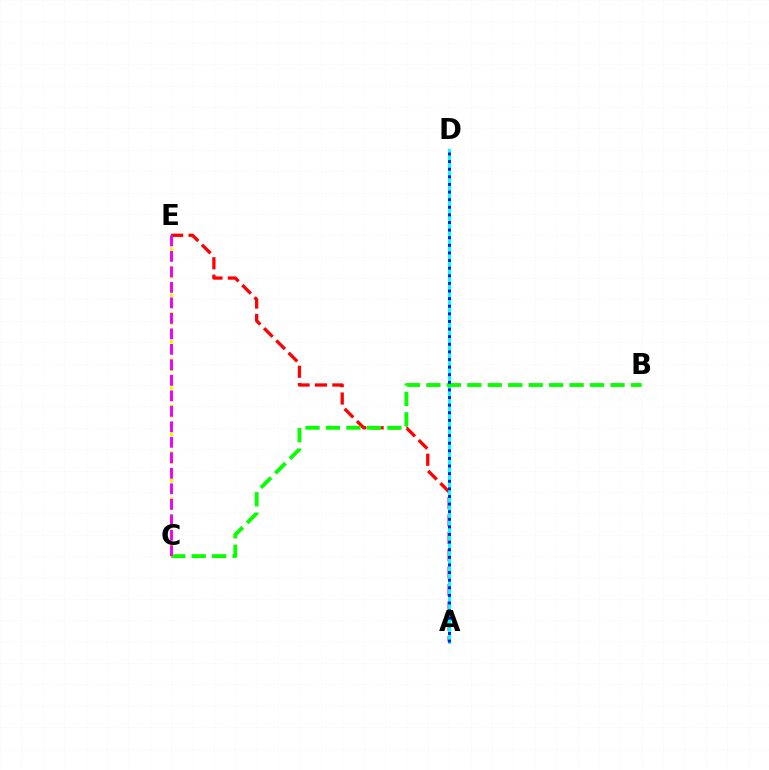{('A', 'E'): [{'color': '#ff0000', 'line_style': 'dashed', 'thickness': 2.36}], ('A', 'D'): [{'color': '#00fff6', 'line_style': 'solid', 'thickness': 2.11}, {'color': '#0010ff', 'line_style': 'dotted', 'thickness': 2.07}], ('B', 'C'): [{'color': '#08ff00', 'line_style': 'dashed', 'thickness': 2.78}], ('C', 'E'): [{'color': '#fcf500', 'line_style': 'dotted', 'thickness': 2.52}, {'color': '#ee00ff', 'line_style': 'dashed', 'thickness': 2.1}]}